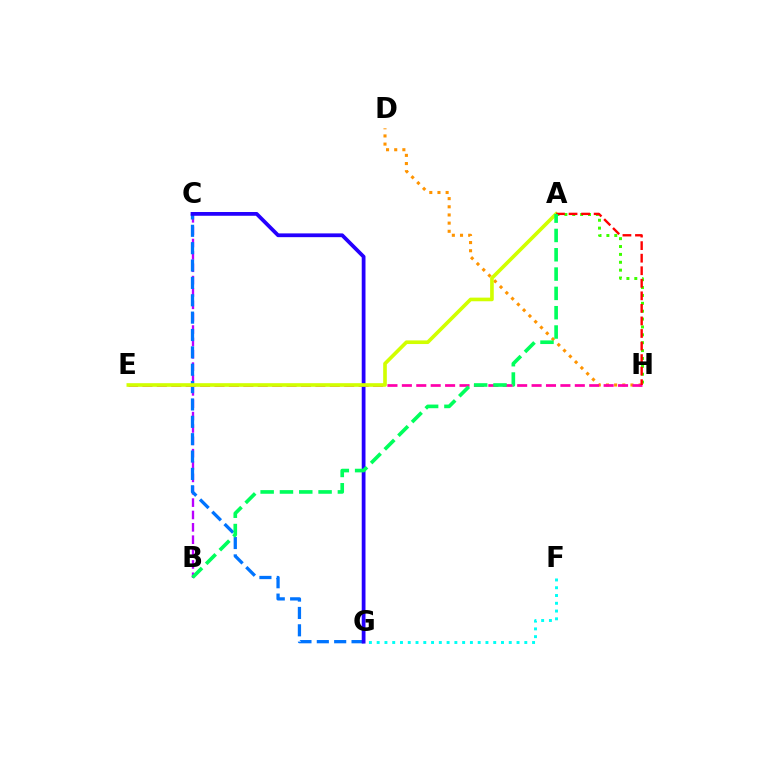{('B', 'C'): [{'color': '#b900ff', 'line_style': 'dashed', 'thickness': 1.68}], ('C', 'G'): [{'color': '#0074ff', 'line_style': 'dashed', 'thickness': 2.36}, {'color': '#2500ff', 'line_style': 'solid', 'thickness': 2.71}], ('F', 'G'): [{'color': '#00fff6', 'line_style': 'dotted', 'thickness': 2.11}], ('D', 'H'): [{'color': '#ff9400', 'line_style': 'dotted', 'thickness': 2.22}], ('A', 'H'): [{'color': '#3dff00', 'line_style': 'dotted', 'thickness': 2.14}, {'color': '#ff0000', 'line_style': 'dashed', 'thickness': 1.7}], ('E', 'H'): [{'color': '#ff00ac', 'line_style': 'dashed', 'thickness': 1.96}], ('A', 'E'): [{'color': '#d1ff00', 'line_style': 'solid', 'thickness': 2.62}], ('A', 'B'): [{'color': '#00ff5c', 'line_style': 'dashed', 'thickness': 2.62}]}